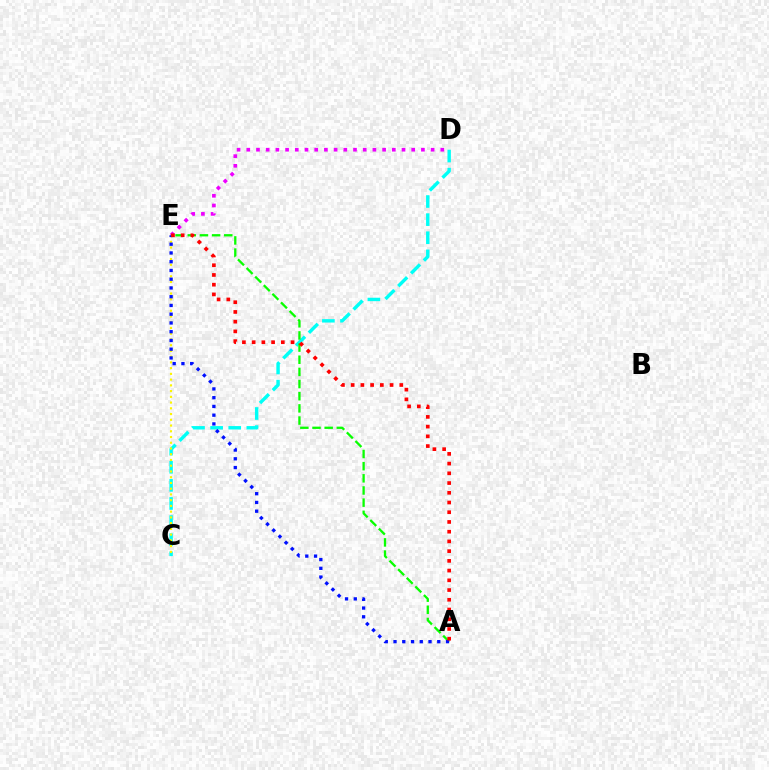{('D', 'E'): [{'color': '#ee00ff', 'line_style': 'dotted', 'thickness': 2.64}], ('C', 'D'): [{'color': '#00fff6', 'line_style': 'dashed', 'thickness': 2.46}], ('C', 'E'): [{'color': '#fcf500', 'line_style': 'dotted', 'thickness': 1.56}], ('A', 'E'): [{'color': '#08ff00', 'line_style': 'dashed', 'thickness': 1.65}, {'color': '#0010ff', 'line_style': 'dotted', 'thickness': 2.38}, {'color': '#ff0000', 'line_style': 'dotted', 'thickness': 2.64}]}